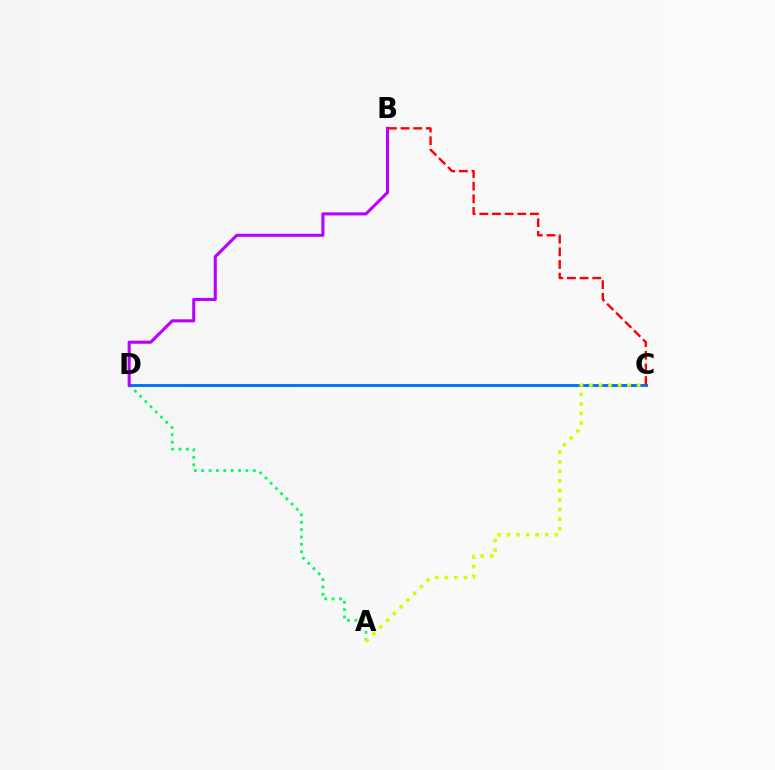{('A', 'D'): [{'color': '#00ff5c', 'line_style': 'dotted', 'thickness': 2.0}], ('C', 'D'): [{'color': '#0074ff', 'line_style': 'solid', 'thickness': 2.11}], ('A', 'C'): [{'color': '#d1ff00', 'line_style': 'dotted', 'thickness': 2.59}], ('B', 'D'): [{'color': '#b900ff', 'line_style': 'solid', 'thickness': 2.21}], ('B', 'C'): [{'color': '#ff0000', 'line_style': 'dashed', 'thickness': 1.72}]}